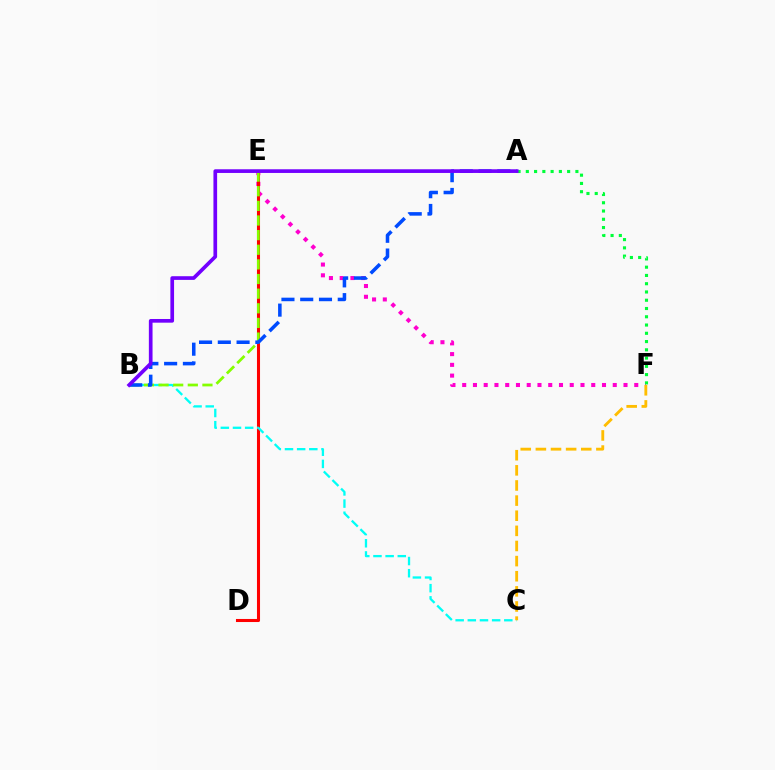{('E', 'F'): [{'color': '#ff00cf', 'line_style': 'dotted', 'thickness': 2.92}], ('D', 'E'): [{'color': '#ff0000', 'line_style': 'solid', 'thickness': 2.2}], ('B', 'C'): [{'color': '#00fff6', 'line_style': 'dashed', 'thickness': 1.65}], ('A', 'F'): [{'color': '#00ff39', 'line_style': 'dotted', 'thickness': 2.25}], ('B', 'E'): [{'color': '#84ff00', 'line_style': 'dashed', 'thickness': 1.99}], ('A', 'B'): [{'color': '#004bff', 'line_style': 'dashed', 'thickness': 2.55}, {'color': '#7200ff', 'line_style': 'solid', 'thickness': 2.65}], ('C', 'F'): [{'color': '#ffbd00', 'line_style': 'dashed', 'thickness': 2.06}]}